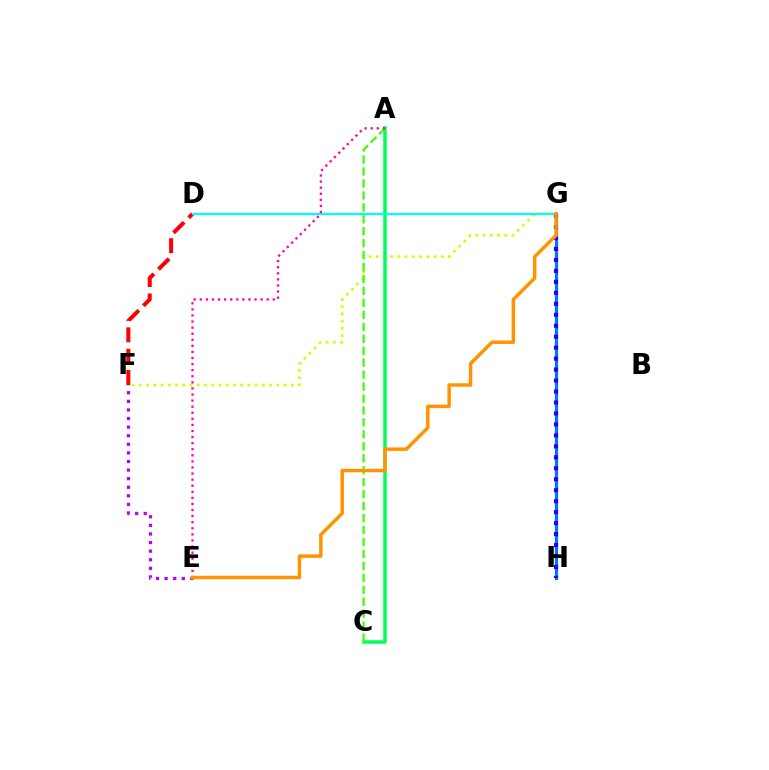{('D', 'F'): [{'color': '#ff0000', 'line_style': 'dashed', 'thickness': 2.9}], ('E', 'F'): [{'color': '#b900ff', 'line_style': 'dotted', 'thickness': 2.33}], ('F', 'G'): [{'color': '#d1ff00', 'line_style': 'dotted', 'thickness': 1.97}], ('A', 'C'): [{'color': '#00ff5c', 'line_style': 'solid', 'thickness': 2.52}, {'color': '#3dff00', 'line_style': 'dashed', 'thickness': 1.62}], ('G', 'H'): [{'color': '#0074ff', 'line_style': 'solid', 'thickness': 2.3}, {'color': '#2500ff', 'line_style': 'dotted', 'thickness': 2.98}], ('D', 'G'): [{'color': '#00fff6', 'line_style': 'solid', 'thickness': 1.59}], ('A', 'E'): [{'color': '#ff00ac', 'line_style': 'dotted', 'thickness': 1.65}], ('E', 'G'): [{'color': '#ff9400', 'line_style': 'solid', 'thickness': 2.49}]}